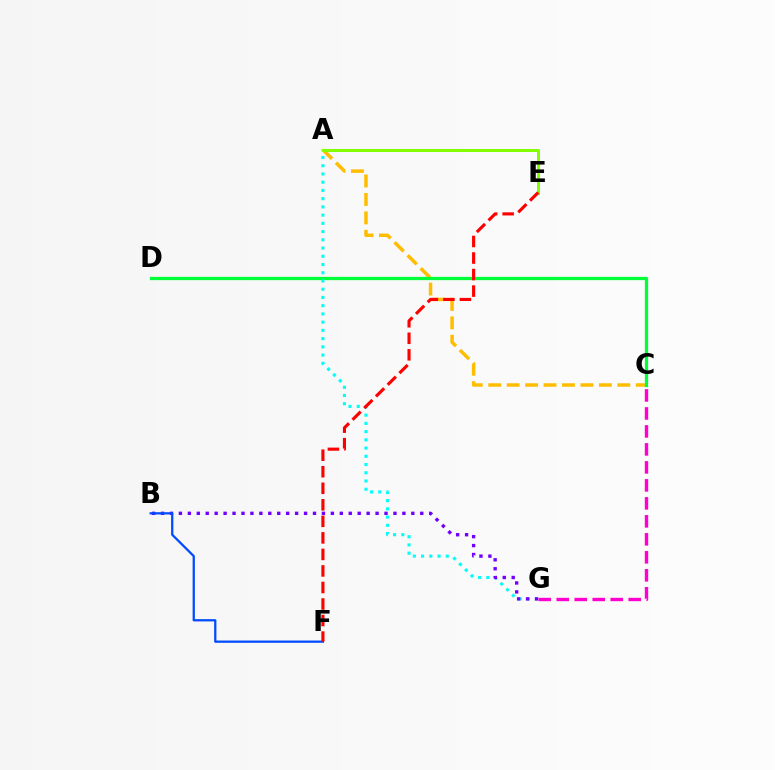{('A', 'C'): [{'color': '#ffbd00', 'line_style': 'dashed', 'thickness': 2.51}], ('C', 'D'): [{'color': '#00ff39', 'line_style': 'solid', 'thickness': 2.35}], ('A', 'G'): [{'color': '#00fff6', 'line_style': 'dotted', 'thickness': 2.24}], ('B', 'G'): [{'color': '#7200ff', 'line_style': 'dotted', 'thickness': 2.43}], ('C', 'G'): [{'color': '#ff00cf', 'line_style': 'dashed', 'thickness': 2.44}], ('B', 'F'): [{'color': '#004bff', 'line_style': 'solid', 'thickness': 1.62}], ('A', 'E'): [{'color': '#84ff00', 'line_style': 'solid', 'thickness': 2.18}], ('E', 'F'): [{'color': '#ff0000', 'line_style': 'dashed', 'thickness': 2.25}]}